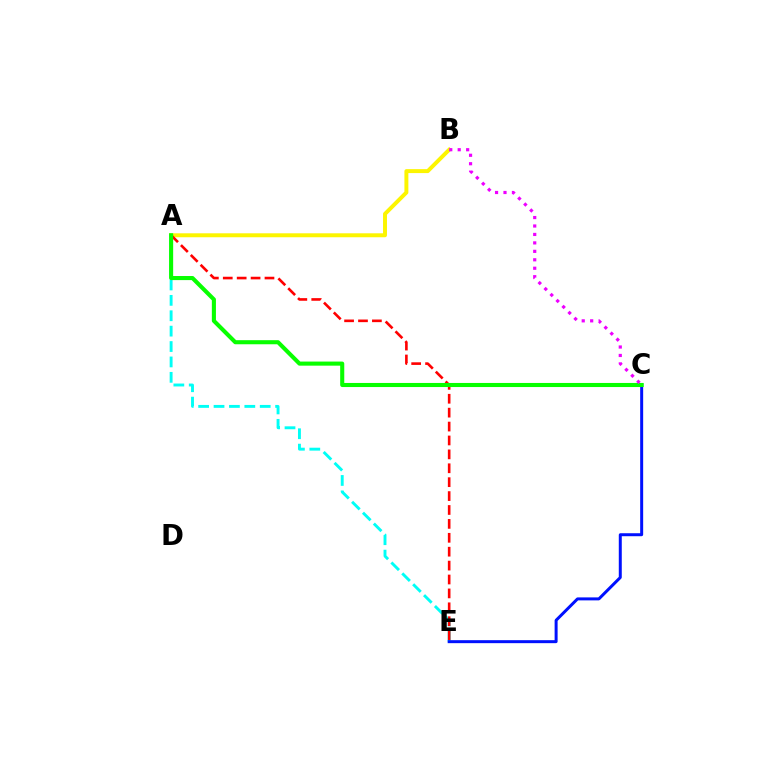{('A', 'B'): [{'color': '#fcf500', 'line_style': 'solid', 'thickness': 2.85}], ('A', 'E'): [{'color': '#00fff6', 'line_style': 'dashed', 'thickness': 2.09}, {'color': '#ff0000', 'line_style': 'dashed', 'thickness': 1.89}], ('C', 'E'): [{'color': '#0010ff', 'line_style': 'solid', 'thickness': 2.15}], ('A', 'C'): [{'color': '#08ff00', 'line_style': 'solid', 'thickness': 2.94}], ('B', 'C'): [{'color': '#ee00ff', 'line_style': 'dotted', 'thickness': 2.3}]}